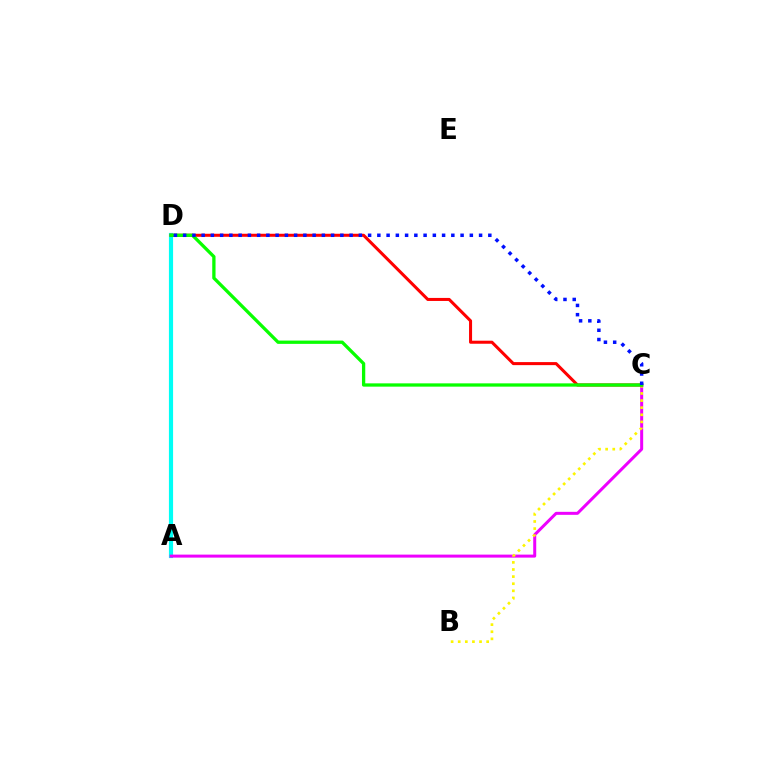{('A', 'D'): [{'color': '#00fff6', 'line_style': 'solid', 'thickness': 3.0}], ('A', 'C'): [{'color': '#ee00ff', 'line_style': 'solid', 'thickness': 2.16}], ('B', 'C'): [{'color': '#fcf500', 'line_style': 'dotted', 'thickness': 1.93}], ('C', 'D'): [{'color': '#ff0000', 'line_style': 'solid', 'thickness': 2.19}, {'color': '#08ff00', 'line_style': 'solid', 'thickness': 2.37}, {'color': '#0010ff', 'line_style': 'dotted', 'thickness': 2.51}]}